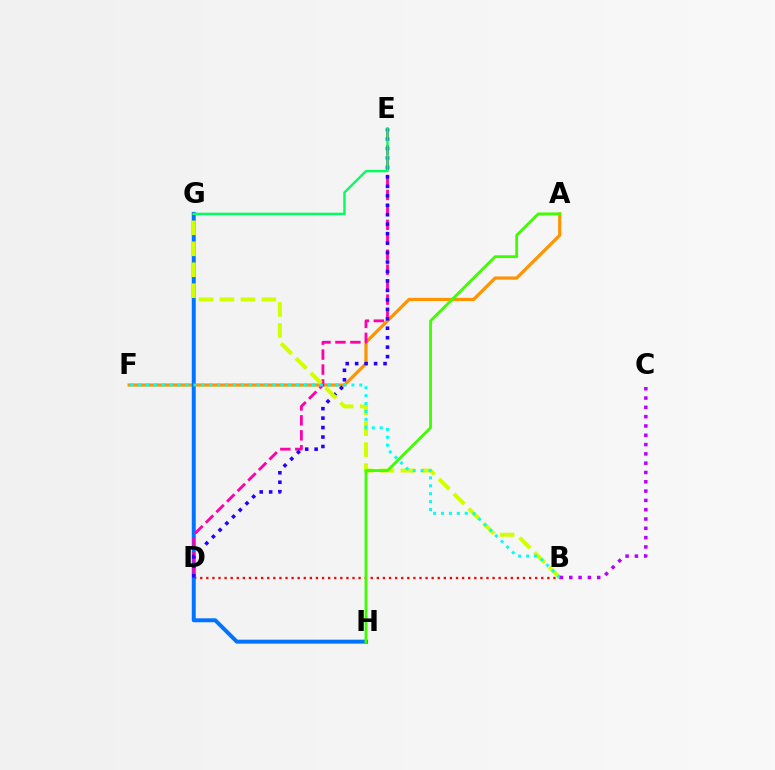{('B', 'D'): [{'color': '#ff0000', 'line_style': 'dotted', 'thickness': 1.65}], ('A', 'F'): [{'color': '#ff9400', 'line_style': 'solid', 'thickness': 2.31}], ('G', 'H'): [{'color': '#0074ff', 'line_style': 'solid', 'thickness': 2.85}], ('D', 'E'): [{'color': '#ff00ac', 'line_style': 'dashed', 'thickness': 2.03}, {'color': '#2500ff', 'line_style': 'dotted', 'thickness': 2.57}], ('E', 'G'): [{'color': '#00ff5c', 'line_style': 'solid', 'thickness': 1.71}], ('B', 'G'): [{'color': '#d1ff00', 'line_style': 'dashed', 'thickness': 2.85}], ('B', 'F'): [{'color': '#00fff6', 'line_style': 'dotted', 'thickness': 2.15}], ('A', 'H'): [{'color': '#3dff00', 'line_style': 'solid', 'thickness': 2.02}], ('B', 'C'): [{'color': '#b900ff', 'line_style': 'dotted', 'thickness': 2.53}]}